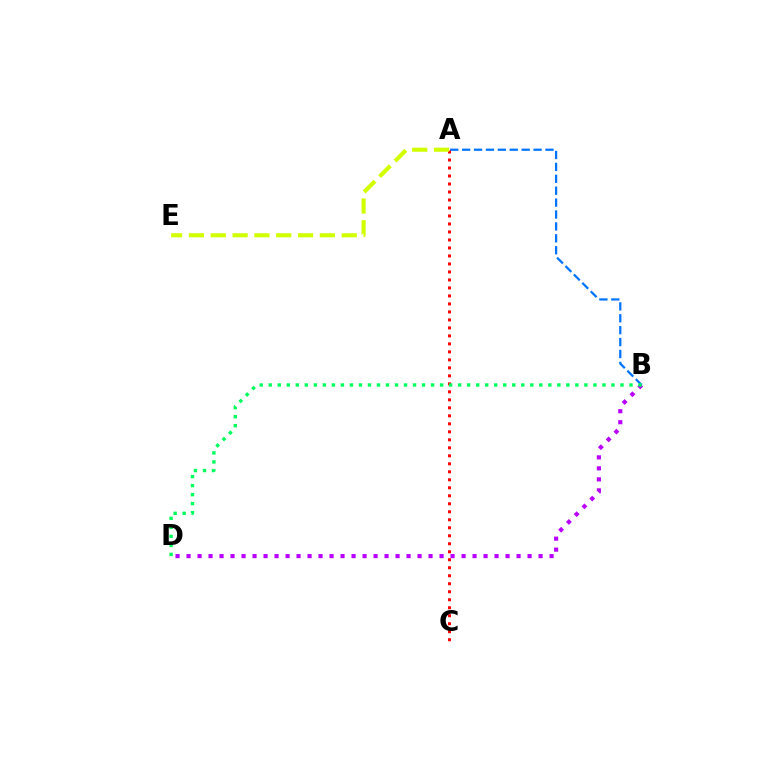{('B', 'D'): [{'color': '#b900ff', 'line_style': 'dotted', 'thickness': 2.99}, {'color': '#00ff5c', 'line_style': 'dotted', 'thickness': 2.45}], ('A', 'B'): [{'color': '#0074ff', 'line_style': 'dashed', 'thickness': 1.62}], ('A', 'C'): [{'color': '#ff0000', 'line_style': 'dotted', 'thickness': 2.17}], ('A', 'E'): [{'color': '#d1ff00', 'line_style': 'dashed', 'thickness': 2.97}]}